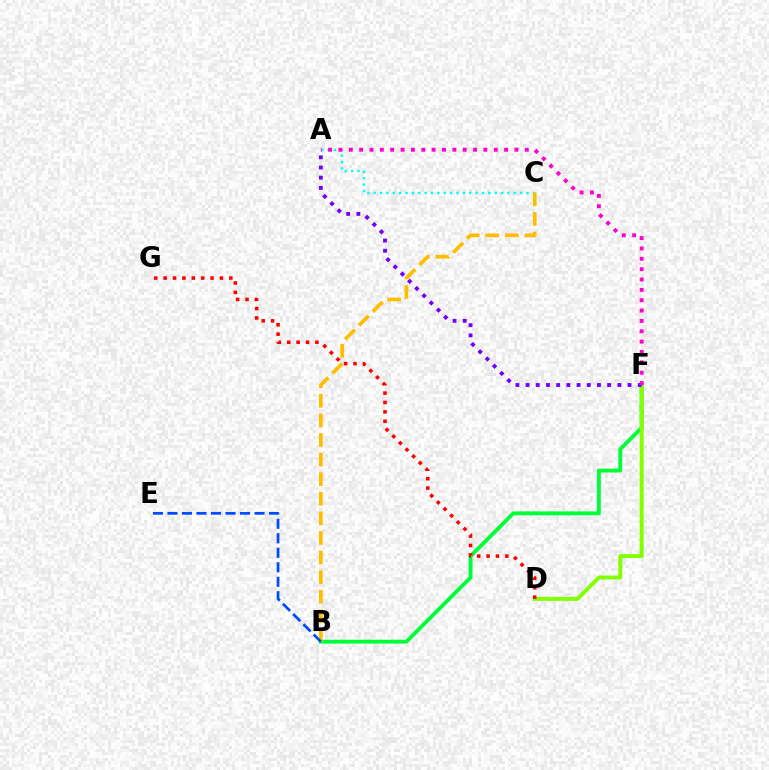{('A', 'C'): [{'color': '#00fff6', 'line_style': 'dotted', 'thickness': 1.73}], ('B', 'F'): [{'color': '#00ff39', 'line_style': 'solid', 'thickness': 2.79}], ('D', 'F'): [{'color': '#84ff00', 'line_style': 'solid', 'thickness': 2.84}], ('A', 'F'): [{'color': '#7200ff', 'line_style': 'dotted', 'thickness': 2.77}, {'color': '#ff00cf', 'line_style': 'dotted', 'thickness': 2.81}], ('B', 'C'): [{'color': '#ffbd00', 'line_style': 'dashed', 'thickness': 2.66}], ('D', 'G'): [{'color': '#ff0000', 'line_style': 'dotted', 'thickness': 2.55}], ('B', 'E'): [{'color': '#004bff', 'line_style': 'dashed', 'thickness': 1.97}]}